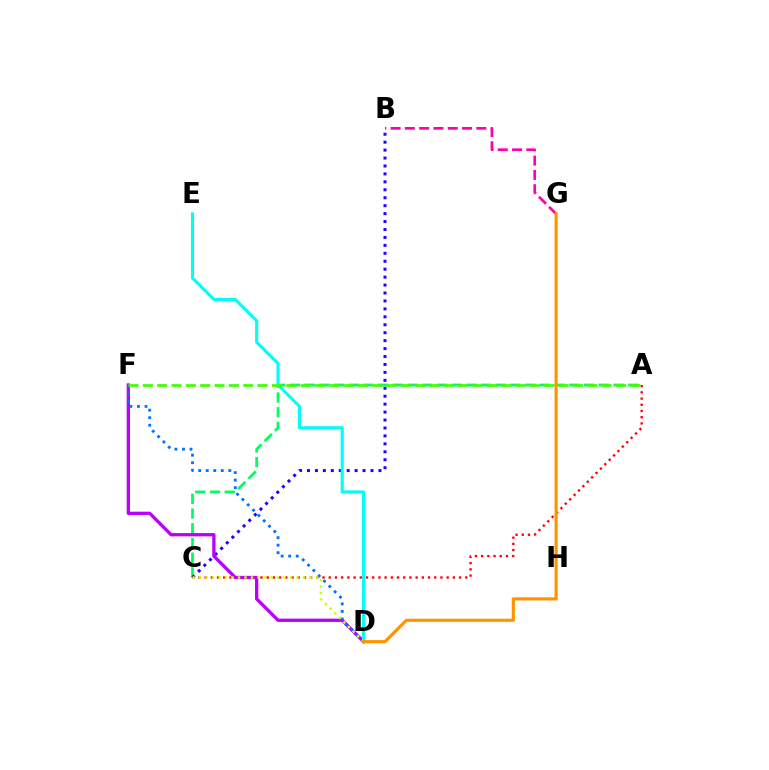{('A', 'C'): [{'color': '#00ff5c', 'line_style': 'dashed', 'thickness': 2.0}, {'color': '#ff0000', 'line_style': 'dotted', 'thickness': 1.69}], ('B', 'C'): [{'color': '#2500ff', 'line_style': 'dotted', 'thickness': 2.16}], ('D', 'F'): [{'color': '#b900ff', 'line_style': 'solid', 'thickness': 2.37}, {'color': '#0074ff', 'line_style': 'dotted', 'thickness': 2.04}], ('D', 'E'): [{'color': '#00fff6', 'line_style': 'solid', 'thickness': 2.24}], ('A', 'F'): [{'color': '#3dff00', 'line_style': 'dashed', 'thickness': 1.95}], ('B', 'G'): [{'color': '#ff00ac', 'line_style': 'dashed', 'thickness': 1.94}], ('C', 'D'): [{'color': '#d1ff00', 'line_style': 'dotted', 'thickness': 1.77}], ('D', 'G'): [{'color': '#ff9400', 'line_style': 'solid', 'thickness': 2.27}]}